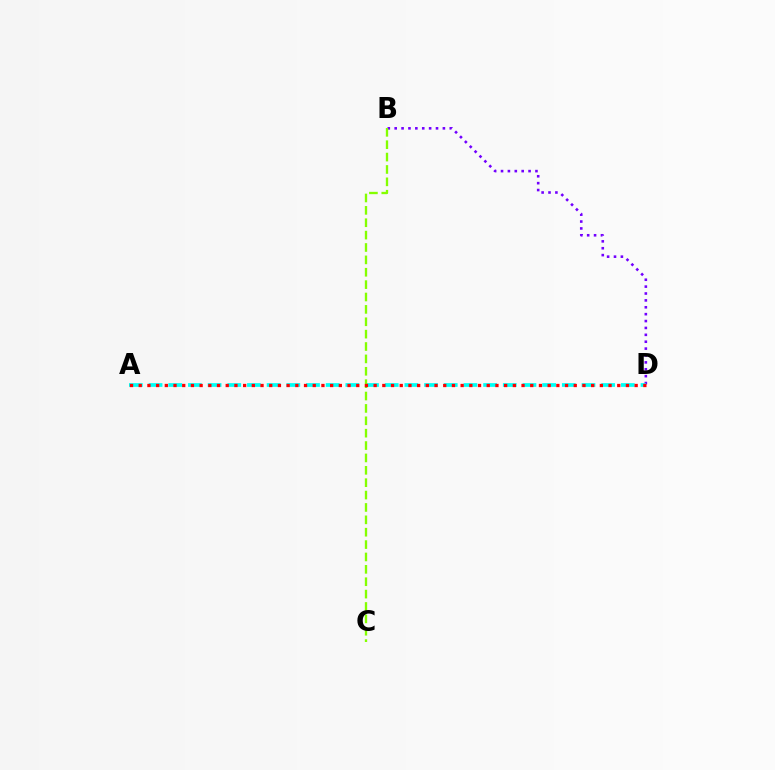{('B', 'D'): [{'color': '#7200ff', 'line_style': 'dotted', 'thickness': 1.87}], ('A', 'D'): [{'color': '#00fff6', 'line_style': 'dashed', 'thickness': 2.67}, {'color': '#ff0000', 'line_style': 'dotted', 'thickness': 2.36}], ('B', 'C'): [{'color': '#84ff00', 'line_style': 'dashed', 'thickness': 1.68}]}